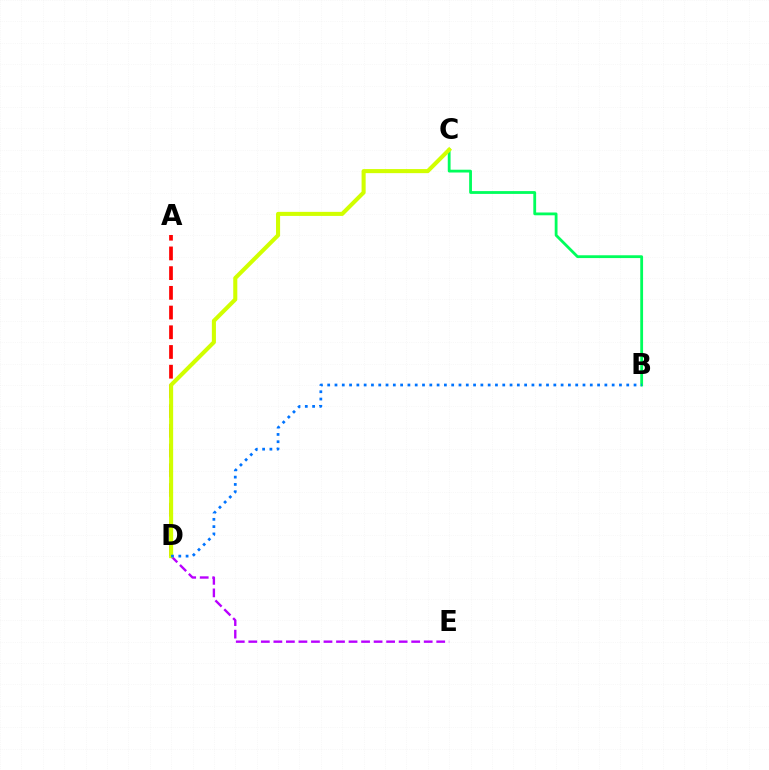{('A', 'D'): [{'color': '#ff0000', 'line_style': 'dashed', 'thickness': 2.68}], ('B', 'C'): [{'color': '#00ff5c', 'line_style': 'solid', 'thickness': 2.02}], ('D', 'E'): [{'color': '#b900ff', 'line_style': 'dashed', 'thickness': 1.7}], ('C', 'D'): [{'color': '#d1ff00', 'line_style': 'solid', 'thickness': 2.93}], ('B', 'D'): [{'color': '#0074ff', 'line_style': 'dotted', 'thickness': 1.98}]}